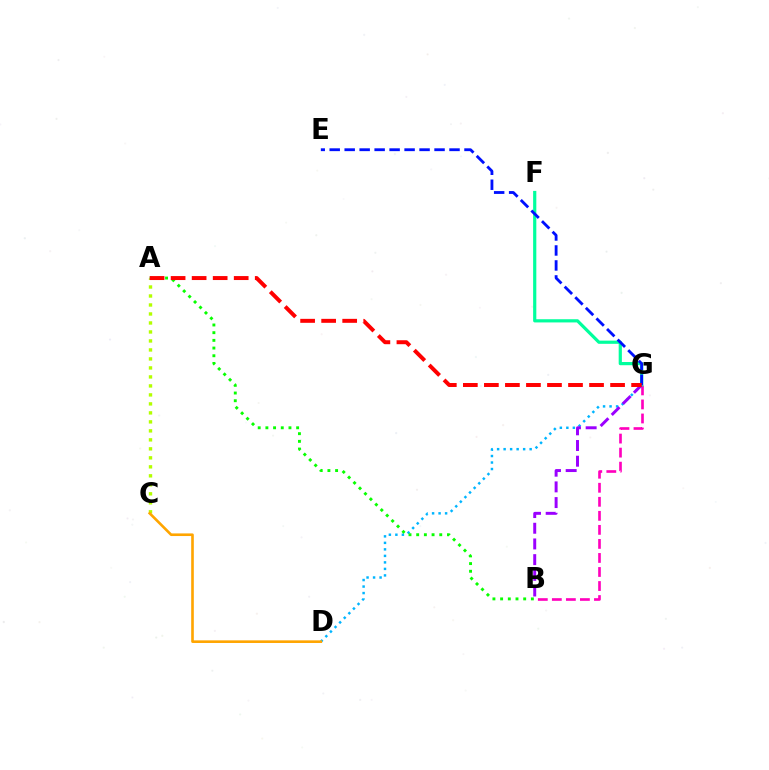{('A', 'C'): [{'color': '#b3ff00', 'line_style': 'dotted', 'thickness': 2.44}], ('D', 'G'): [{'color': '#00b5ff', 'line_style': 'dotted', 'thickness': 1.77}], ('B', 'G'): [{'color': '#ff00bd', 'line_style': 'dashed', 'thickness': 1.91}, {'color': '#9b00ff', 'line_style': 'dashed', 'thickness': 2.13}], ('C', 'D'): [{'color': '#ffa500', 'line_style': 'solid', 'thickness': 1.89}], ('A', 'B'): [{'color': '#08ff00', 'line_style': 'dotted', 'thickness': 2.09}], ('F', 'G'): [{'color': '#00ff9d', 'line_style': 'solid', 'thickness': 2.3}], ('E', 'G'): [{'color': '#0010ff', 'line_style': 'dashed', 'thickness': 2.03}], ('A', 'G'): [{'color': '#ff0000', 'line_style': 'dashed', 'thickness': 2.86}]}